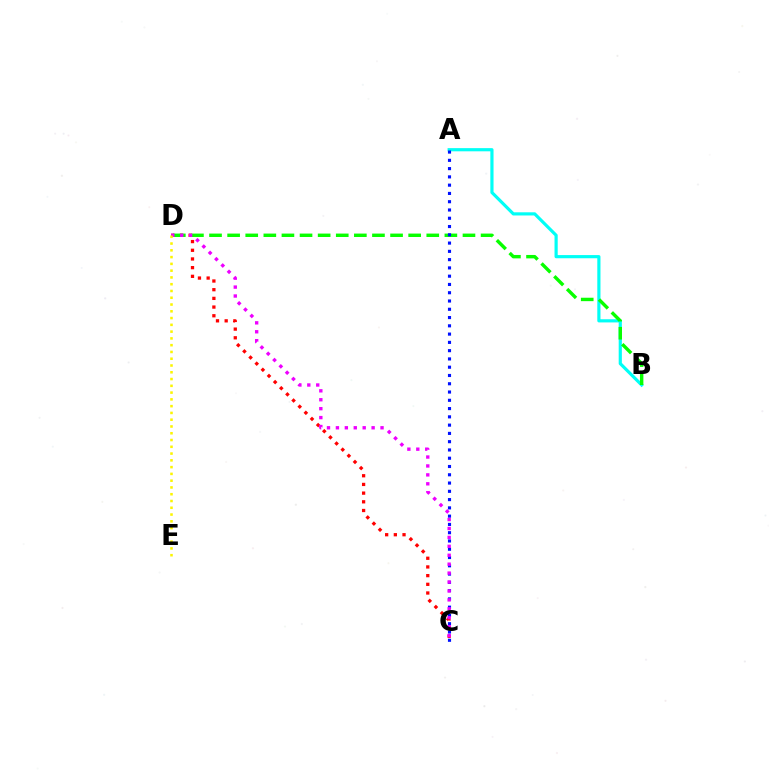{('A', 'B'): [{'color': '#00fff6', 'line_style': 'solid', 'thickness': 2.29}], ('C', 'D'): [{'color': '#ff0000', 'line_style': 'dotted', 'thickness': 2.36}, {'color': '#ee00ff', 'line_style': 'dotted', 'thickness': 2.42}], ('B', 'D'): [{'color': '#08ff00', 'line_style': 'dashed', 'thickness': 2.46}], ('A', 'C'): [{'color': '#0010ff', 'line_style': 'dotted', 'thickness': 2.25}], ('D', 'E'): [{'color': '#fcf500', 'line_style': 'dotted', 'thickness': 1.84}]}